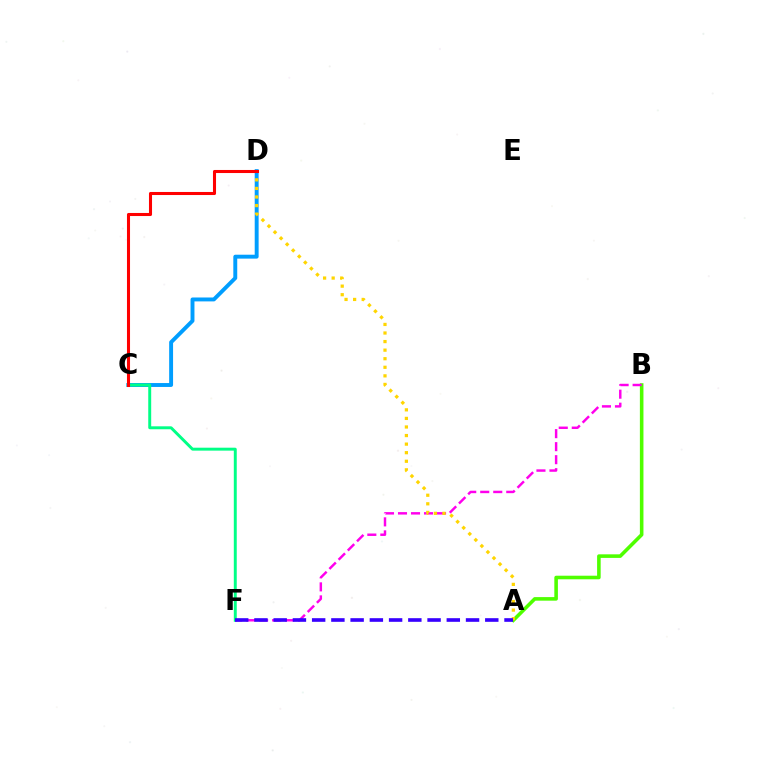{('A', 'B'): [{'color': '#4fff00', 'line_style': 'solid', 'thickness': 2.58}], ('C', 'D'): [{'color': '#009eff', 'line_style': 'solid', 'thickness': 2.82}, {'color': '#ff0000', 'line_style': 'solid', 'thickness': 2.21}], ('C', 'F'): [{'color': '#00ff86', 'line_style': 'solid', 'thickness': 2.12}], ('B', 'F'): [{'color': '#ff00ed', 'line_style': 'dashed', 'thickness': 1.77}], ('A', 'D'): [{'color': '#ffd500', 'line_style': 'dotted', 'thickness': 2.33}], ('A', 'F'): [{'color': '#3700ff', 'line_style': 'dashed', 'thickness': 2.61}]}